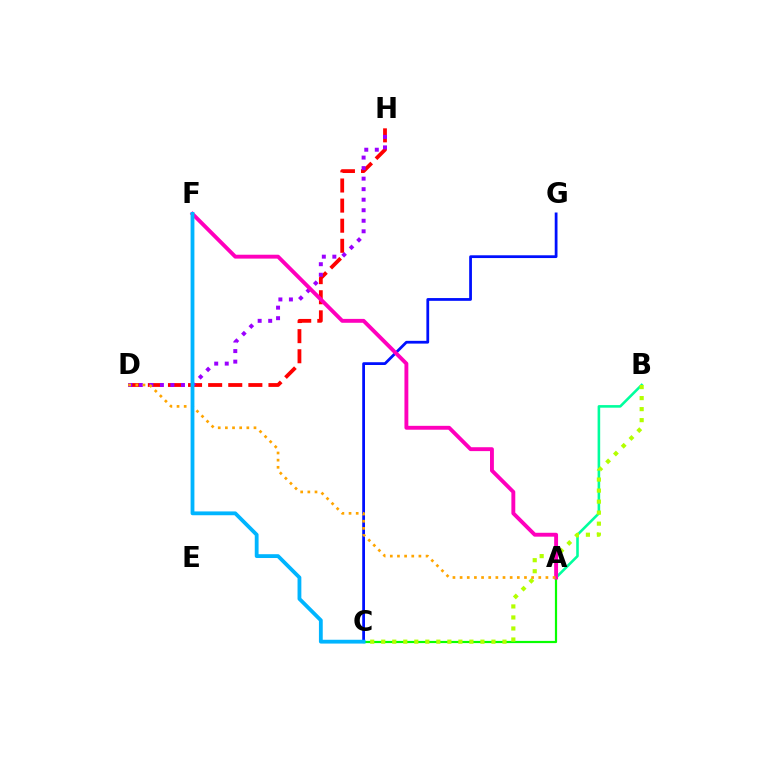{('D', 'H'): [{'color': '#ff0000', 'line_style': 'dashed', 'thickness': 2.73}, {'color': '#9b00ff', 'line_style': 'dotted', 'thickness': 2.86}], ('C', 'G'): [{'color': '#0010ff', 'line_style': 'solid', 'thickness': 1.99}], ('A', 'B'): [{'color': '#00ff9d', 'line_style': 'solid', 'thickness': 1.86}], ('A', 'C'): [{'color': '#08ff00', 'line_style': 'solid', 'thickness': 1.59}], ('B', 'C'): [{'color': '#b3ff00', 'line_style': 'dotted', 'thickness': 2.99}], ('A', 'F'): [{'color': '#ff00bd', 'line_style': 'solid', 'thickness': 2.8}], ('A', 'D'): [{'color': '#ffa500', 'line_style': 'dotted', 'thickness': 1.94}], ('C', 'F'): [{'color': '#00b5ff', 'line_style': 'solid', 'thickness': 2.75}]}